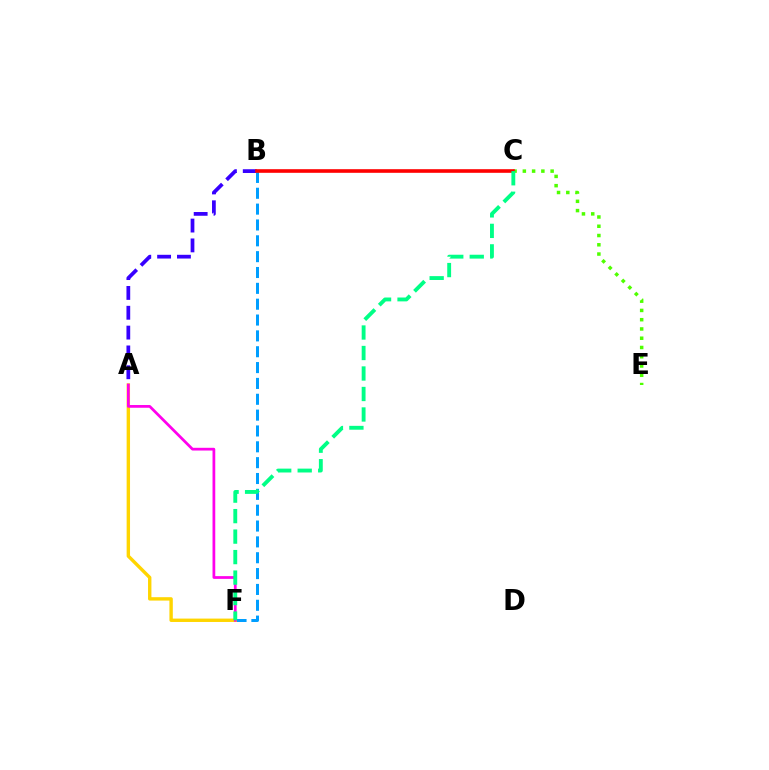{('A', 'B'): [{'color': '#3700ff', 'line_style': 'dashed', 'thickness': 2.69}], ('B', 'F'): [{'color': '#009eff', 'line_style': 'dashed', 'thickness': 2.15}], ('A', 'F'): [{'color': '#ffd500', 'line_style': 'solid', 'thickness': 2.44}, {'color': '#ff00ed', 'line_style': 'solid', 'thickness': 1.97}], ('C', 'E'): [{'color': '#4fff00', 'line_style': 'dotted', 'thickness': 2.52}], ('B', 'C'): [{'color': '#ff0000', 'line_style': 'solid', 'thickness': 2.61}], ('C', 'F'): [{'color': '#00ff86', 'line_style': 'dashed', 'thickness': 2.78}]}